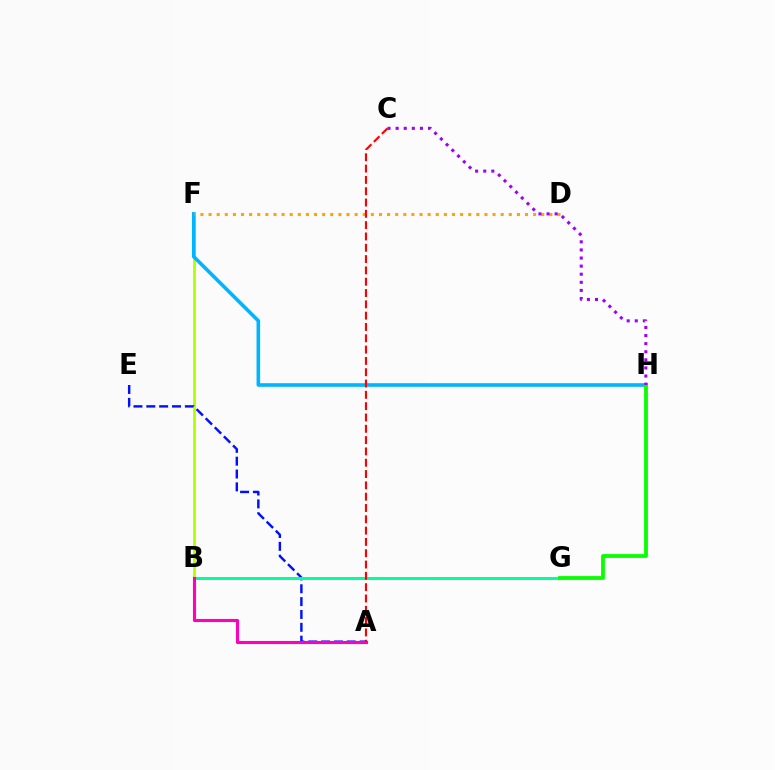{('B', 'F'): [{'color': '#b3ff00', 'line_style': 'solid', 'thickness': 2.03}], ('A', 'E'): [{'color': '#0010ff', 'line_style': 'dashed', 'thickness': 1.75}], ('F', 'H'): [{'color': '#00b5ff', 'line_style': 'solid', 'thickness': 2.6}], ('B', 'G'): [{'color': '#00ff9d', 'line_style': 'solid', 'thickness': 2.13}], ('D', 'F'): [{'color': '#ffa500', 'line_style': 'dotted', 'thickness': 2.2}], ('G', 'H'): [{'color': '#08ff00', 'line_style': 'solid', 'thickness': 2.73}], ('A', 'B'): [{'color': '#ff00bd', 'line_style': 'solid', 'thickness': 2.23}], ('C', 'H'): [{'color': '#9b00ff', 'line_style': 'dotted', 'thickness': 2.2}], ('A', 'C'): [{'color': '#ff0000', 'line_style': 'dashed', 'thickness': 1.54}]}